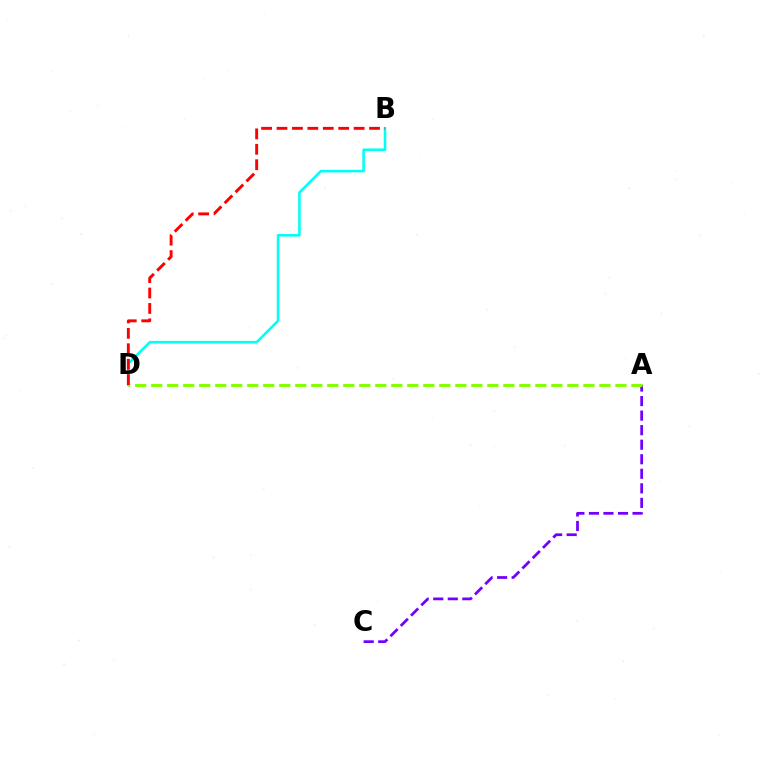{('B', 'D'): [{'color': '#00fff6', 'line_style': 'solid', 'thickness': 1.85}, {'color': '#ff0000', 'line_style': 'dashed', 'thickness': 2.1}], ('A', 'C'): [{'color': '#7200ff', 'line_style': 'dashed', 'thickness': 1.98}], ('A', 'D'): [{'color': '#84ff00', 'line_style': 'dashed', 'thickness': 2.17}]}